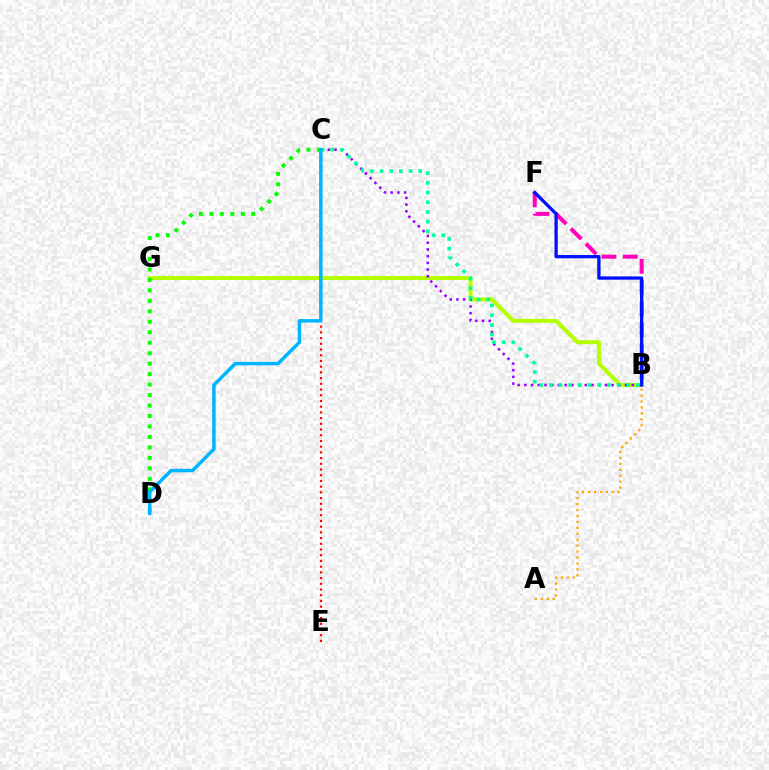{('B', 'G'): [{'color': '#b3ff00', 'line_style': 'solid', 'thickness': 2.86}], ('B', 'C'): [{'color': '#9b00ff', 'line_style': 'dotted', 'thickness': 1.82}, {'color': '#00ff9d', 'line_style': 'dotted', 'thickness': 2.63}], ('C', 'D'): [{'color': '#08ff00', 'line_style': 'dotted', 'thickness': 2.84}, {'color': '#00b5ff', 'line_style': 'solid', 'thickness': 2.5}], ('B', 'F'): [{'color': '#ff00bd', 'line_style': 'dashed', 'thickness': 2.88}, {'color': '#0010ff', 'line_style': 'solid', 'thickness': 2.36}], ('A', 'B'): [{'color': '#ffa500', 'line_style': 'dotted', 'thickness': 1.61}], ('C', 'E'): [{'color': '#ff0000', 'line_style': 'dotted', 'thickness': 1.55}]}